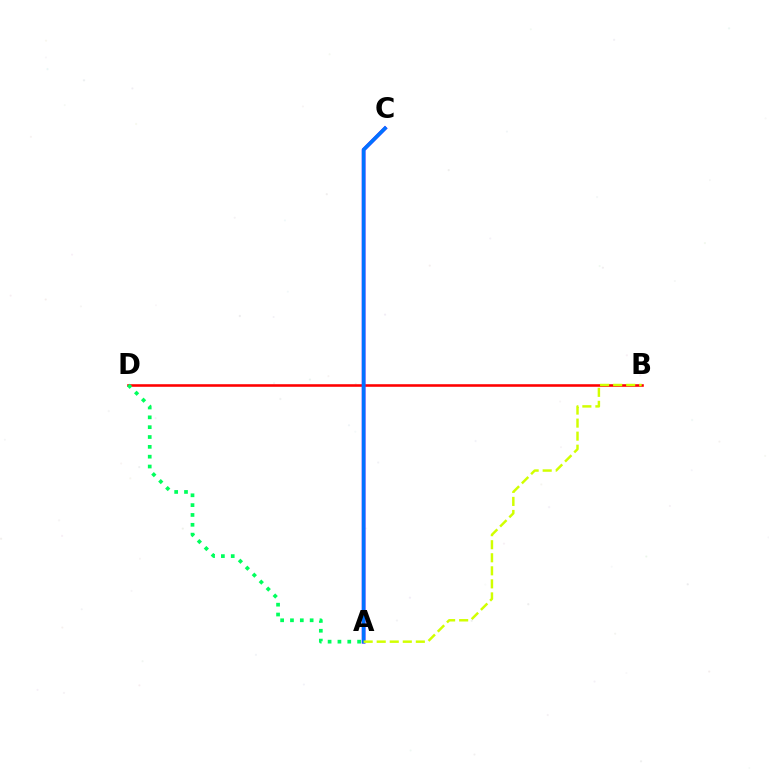{('B', 'D'): [{'color': '#ff0000', 'line_style': 'solid', 'thickness': 1.85}], ('A', 'D'): [{'color': '#00ff5c', 'line_style': 'dotted', 'thickness': 2.67}], ('A', 'C'): [{'color': '#b900ff', 'line_style': 'solid', 'thickness': 2.59}, {'color': '#0074ff', 'line_style': 'solid', 'thickness': 2.63}], ('A', 'B'): [{'color': '#d1ff00', 'line_style': 'dashed', 'thickness': 1.77}]}